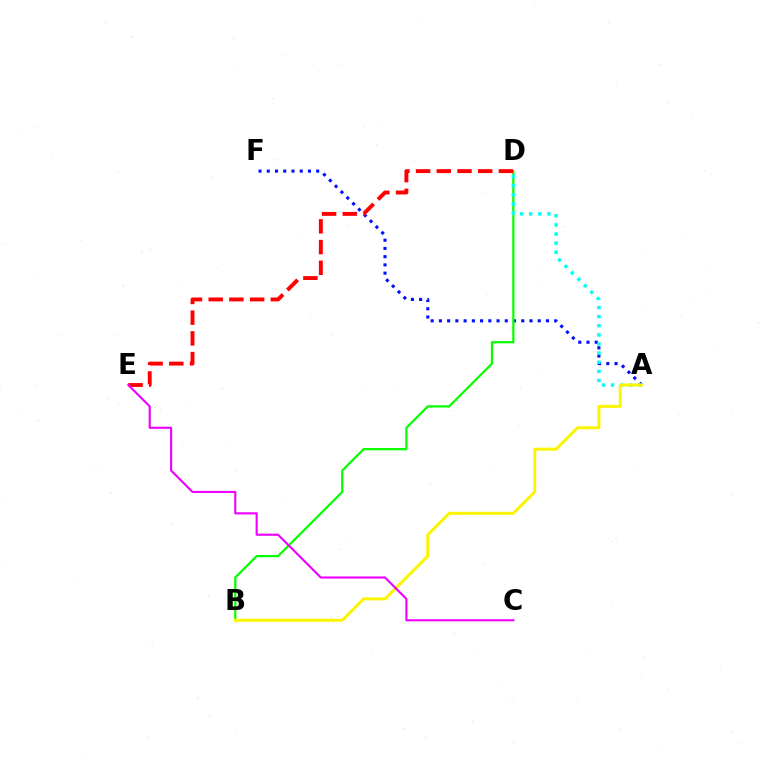{('A', 'F'): [{'color': '#0010ff', 'line_style': 'dotted', 'thickness': 2.24}], ('B', 'D'): [{'color': '#08ff00', 'line_style': 'solid', 'thickness': 1.61}], ('A', 'D'): [{'color': '#00fff6', 'line_style': 'dotted', 'thickness': 2.48}], ('D', 'E'): [{'color': '#ff0000', 'line_style': 'dashed', 'thickness': 2.81}], ('A', 'B'): [{'color': '#fcf500', 'line_style': 'solid', 'thickness': 2.17}], ('C', 'E'): [{'color': '#ee00ff', 'line_style': 'solid', 'thickness': 1.52}]}